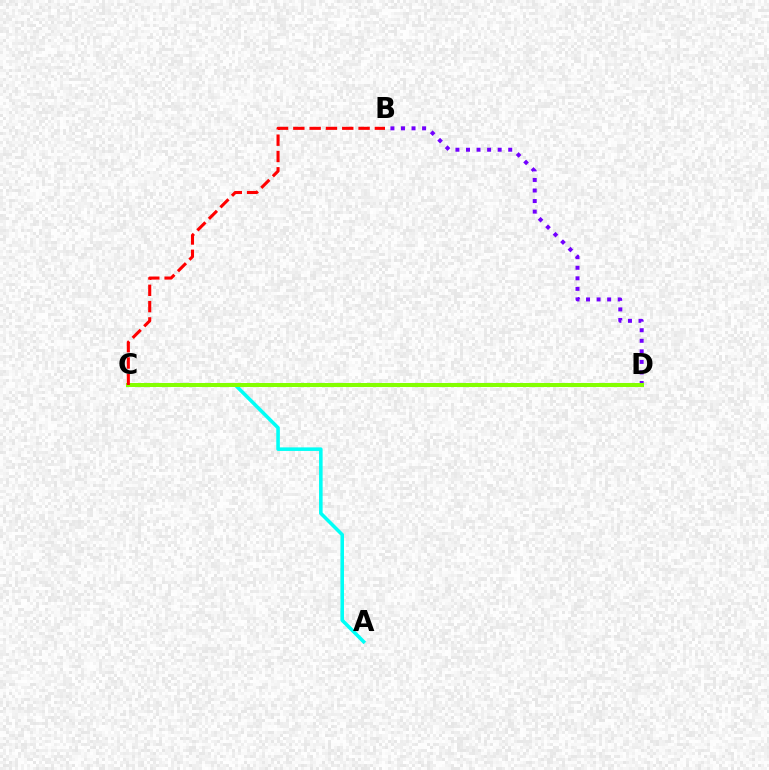{('B', 'D'): [{'color': '#7200ff', 'line_style': 'dotted', 'thickness': 2.87}], ('A', 'C'): [{'color': '#00fff6', 'line_style': 'solid', 'thickness': 2.56}], ('C', 'D'): [{'color': '#84ff00', 'line_style': 'solid', 'thickness': 2.9}], ('B', 'C'): [{'color': '#ff0000', 'line_style': 'dashed', 'thickness': 2.22}]}